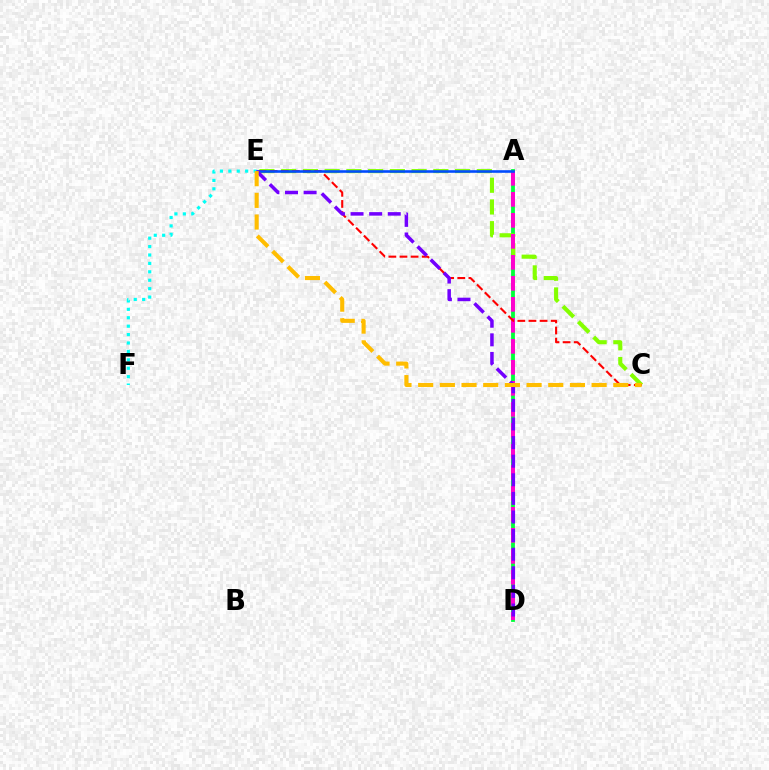{('A', 'D'): [{'color': '#00ff39', 'line_style': 'solid', 'thickness': 2.74}, {'color': '#ff00cf', 'line_style': 'dashed', 'thickness': 2.85}], ('C', 'E'): [{'color': '#84ff00', 'line_style': 'dashed', 'thickness': 2.95}, {'color': '#ff0000', 'line_style': 'dashed', 'thickness': 1.51}, {'color': '#ffbd00', 'line_style': 'dashed', 'thickness': 2.95}], ('E', 'F'): [{'color': '#00fff6', 'line_style': 'dotted', 'thickness': 2.29}], ('A', 'E'): [{'color': '#004bff', 'line_style': 'solid', 'thickness': 1.87}], ('D', 'E'): [{'color': '#7200ff', 'line_style': 'dashed', 'thickness': 2.53}]}